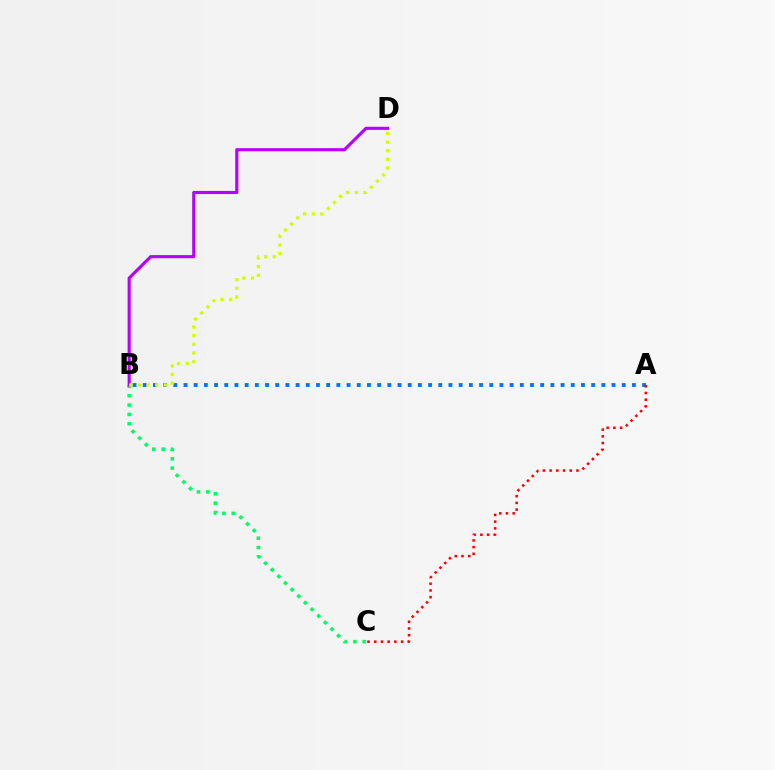{('B', 'C'): [{'color': '#00ff5c', 'line_style': 'dotted', 'thickness': 2.54}], ('A', 'B'): [{'color': '#0074ff', 'line_style': 'dotted', 'thickness': 2.77}], ('B', 'D'): [{'color': '#b900ff', 'line_style': 'solid', 'thickness': 2.25}, {'color': '#d1ff00', 'line_style': 'dotted', 'thickness': 2.35}], ('A', 'C'): [{'color': '#ff0000', 'line_style': 'dotted', 'thickness': 1.82}]}